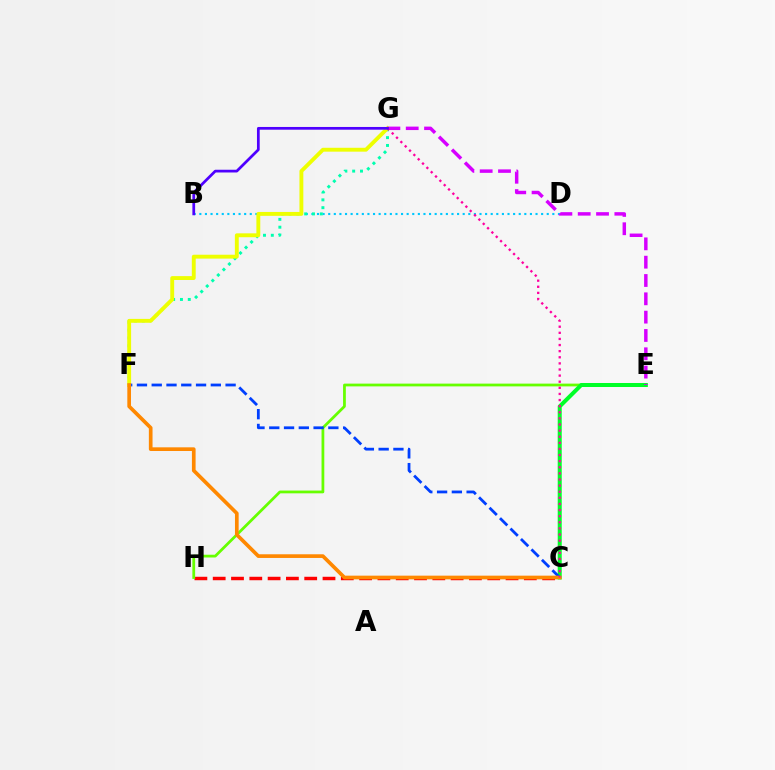{('C', 'H'): [{'color': '#ff0000', 'line_style': 'dashed', 'thickness': 2.49}], ('B', 'D'): [{'color': '#00c7ff', 'line_style': 'dotted', 'thickness': 1.52}], ('F', 'G'): [{'color': '#00ffaf', 'line_style': 'dotted', 'thickness': 2.12}, {'color': '#eeff00', 'line_style': 'solid', 'thickness': 2.79}], ('E', 'H'): [{'color': '#66ff00', 'line_style': 'solid', 'thickness': 1.99}], ('C', 'E'): [{'color': '#00ff27', 'line_style': 'solid', 'thickness': 2.88}], ('C', 'F'): [{'color': '#003fff', 'line_style': 'dashed', 'thickness': 2.01}, {'color': '#ff8800', 'line_style': 'solid', 'thickness': 2.65}], ('E', 'G'): [{'color': '#d600ff', 'line_style': 'dashed', 'thickness': 2.49}], ('C', 'G'): [{'color': '#ff00a0', 'line_style': 'dotted', 'thickness': 1.66}], ('B', 'G'): [{'color': '#4f00ff', 'line_style': 'solid', 'thickness': 1.97}]}